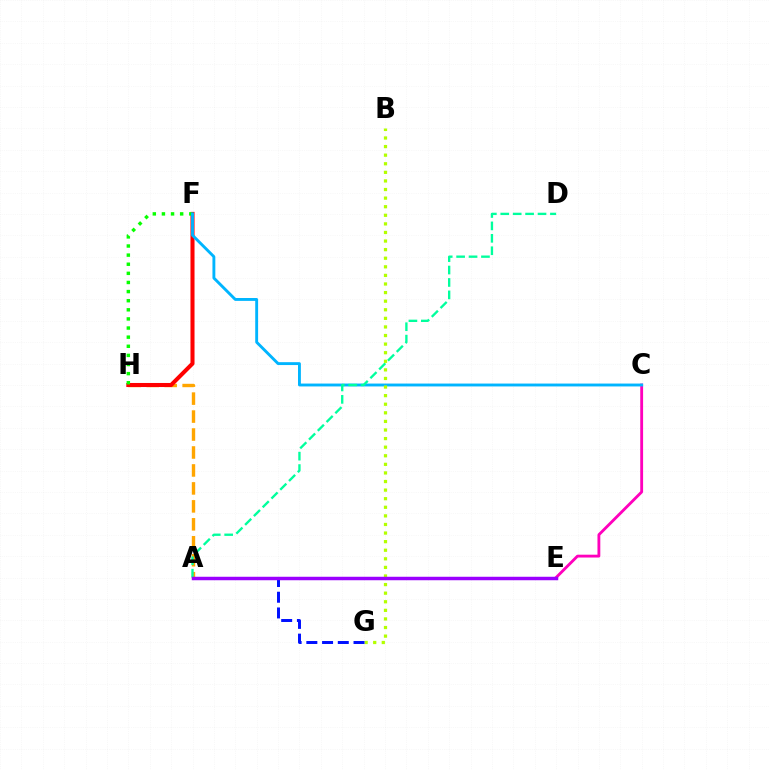{('A', 'H'): [{'color': '#ffa500', 'line_style': 'dashed', 'thickness': 2.44}], ('C', 'E'): [{'color': '#ff00bd', 'line_style': 'solid', 'thickness': 2.05}], ('F', 'H'): [{'color': '#ff0000', 'line_style': 'solid', 'thickness': 2.92}, {'color': '#08ff00', 'line_style': 'dotted', 'thickness': 2.48}], ('C', 'F'): [{'color': '#00b5ff', 'line_style': 'solid', 'thickness': 2.07}], ('A', 'D'): [{'color': '#00ff9d', 'line_style': 'dashed', 'thickness': 1.69}], ('B', 'G'): [{'color': '#b3ff00', 'line_style': 'dotted', 'thickness': 2.33}], ('A', 'G'): [{'color': '#0010ff', 'line_style': 'dashed', 'thickness': 2.14}], ('A', 'E'): [{'color': '#9b00ff', 'line_style': 'solid', 'thickness': 2.5}]}